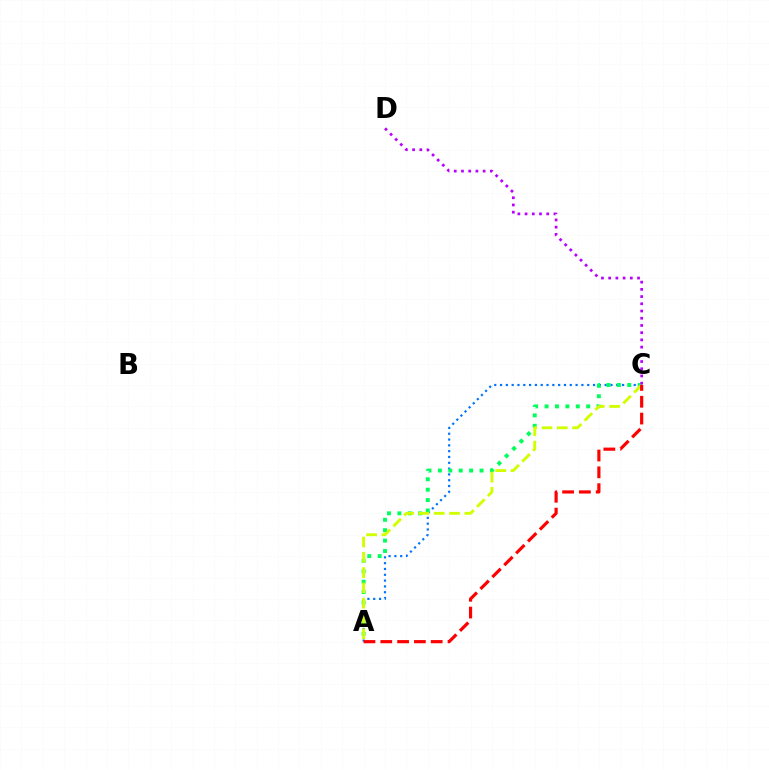{('A', 'C'): [{'color': '#0074ff', 'line_style': 'dotted', 'thickness': 1.58}, {'color': '#00ff5c', 'line_style': 'dotted', 'thickness': 2.83}, {'color': '#d1ff00', 'line_style': 'dashed', 'thickness': 2.08}, {'color': '#ff0000', 'line_style': 'dashed', 'thickness': 2.28}], ('C', 'D'): [{'color': '#b900ff', 'line_style': 'dotted', 'thickness': 1.96}]}